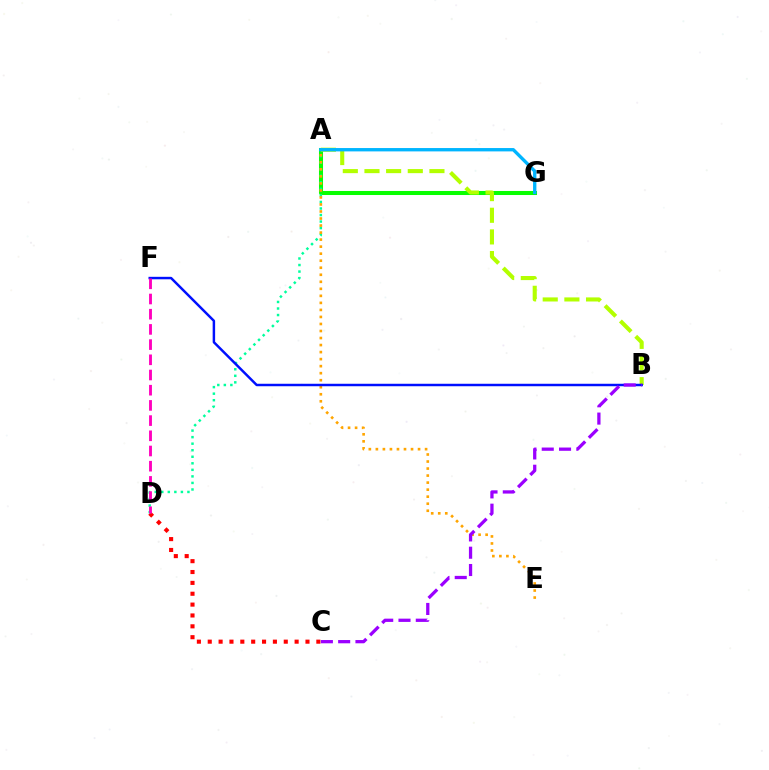{('C', 'D'): [{'color': '#ff0000', 'line_style': 'dotted', 'thickness': 2.95}], ('A', 'G'): [{'color': '#08ff00', 'line_style': 'solid', 'thickness': 2.91}, {'color': '#00b5ff', 'line_style': 'solid', 'thickness': 2.41}], ('A', 'D'): [{'color': '#00ff9d', 'line_style': 'dotted', 'thickness': 1.78}], ('A', 'B'): [{'color': '#b3ff00', 'line_style': 'dashed', 'thickness': 2.94}], ('A', 'E'): [{'color': '#ffa500', 'line_style': 'dotted', 'thickness': 1.91}], ('B', 'F'): [{'color': '#0010ff', 'line_style': 'solid', 'thickness': 1.78}], ('D', 'F'): [{'color': '#ff00bd', 'line_style': 'dashed', 'thickness': 2.06}], ('B', 'C'): [{'color': '#9b00ff', 'line_style': 'dashed', 'thickness': 2.35}]}